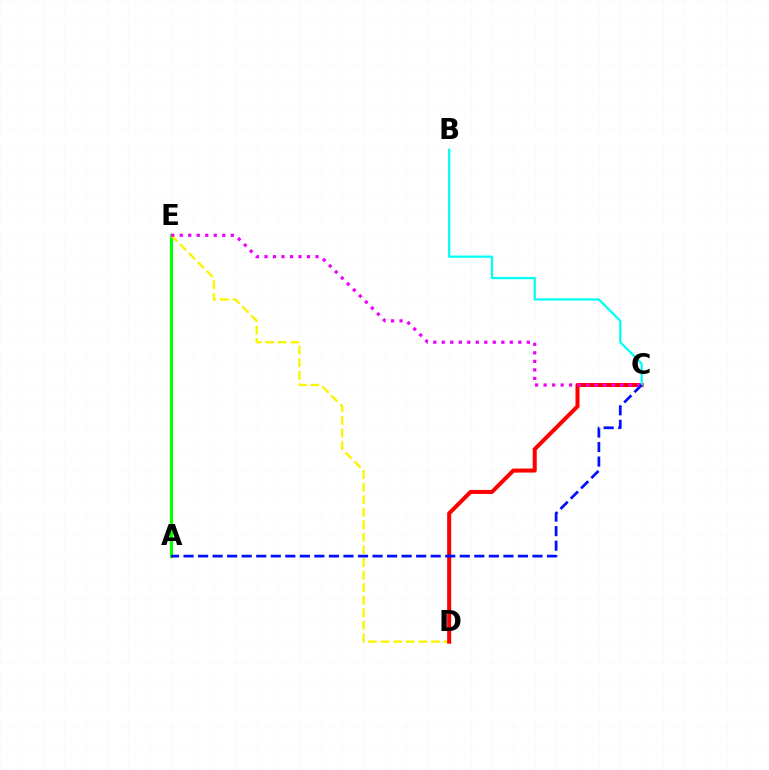{('A', 'E'): [{'color': '#08ff00', 'line_style': 'solid', 'thickness': 2.28}], ('D', 'E'): [{'color': '#fcf500', 'line_style': 'dashed', 'thickness': 1.71}], ('C', 'D'): [{'color': '#ff0000', 'line_style': 'solid', 'thickness': 2.91}], ('C', 'E'): [{'color': '#ee00ff', 'line_style': 'dotted', 'thickness': 2.31}], ('B', 'C'): [{'color': '#00fff6', 'line_style': 'solid', 'thickness': 1.61}], ('A', 'C'): [{'color': '#0010ff', 'line_style': 'dashed', 'thickness': 1.98}]}